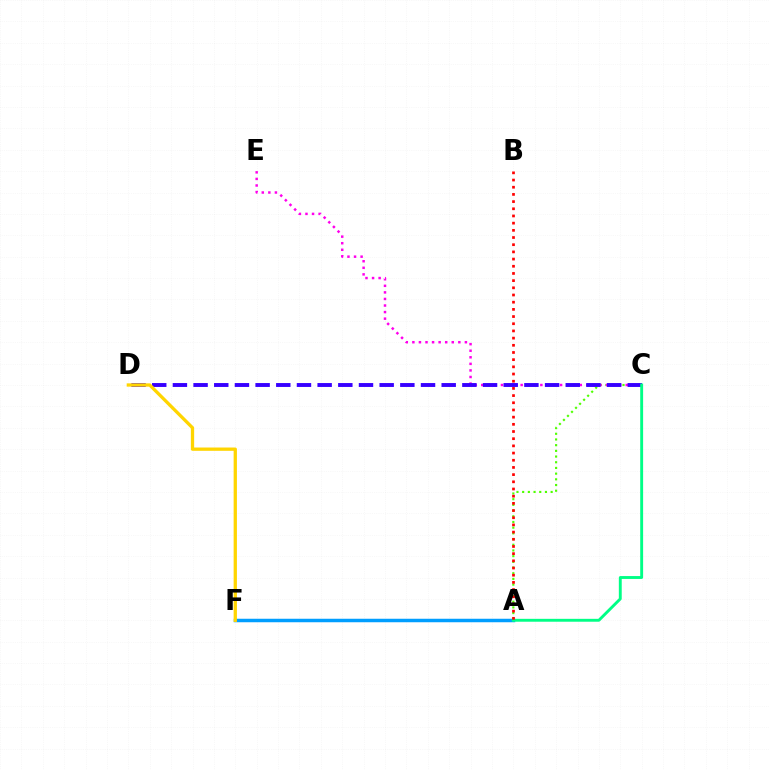{('A', 'F'): [{'color': '#009eff', 'line_style': 'solid', 'thickness': 2.51}], ('A', 'C'): [{'color': '#4fff00', 'line_style': 'dotted', 'thickness': 1.55}, {'color': '#00ff86', 'line_style': 'solid', 'thickness': 2.08}], ('C', 'E'): [{'color': '#ff00ed', 'line_style': 'dotted', 'thickness': 1.78}], ('C', 'D'): [{'color': '#3700ff', 'line_style': 'dashed', 'thickness': 2.81}], ('D', 'F'): [{'color': '#ffd500', 'line_style': 'solid', 'thickness': 2.37}], ('A', 'B'): [{'color': '#ff0000', 'line_style': 'dotted', 'thickness': 1.95}]}